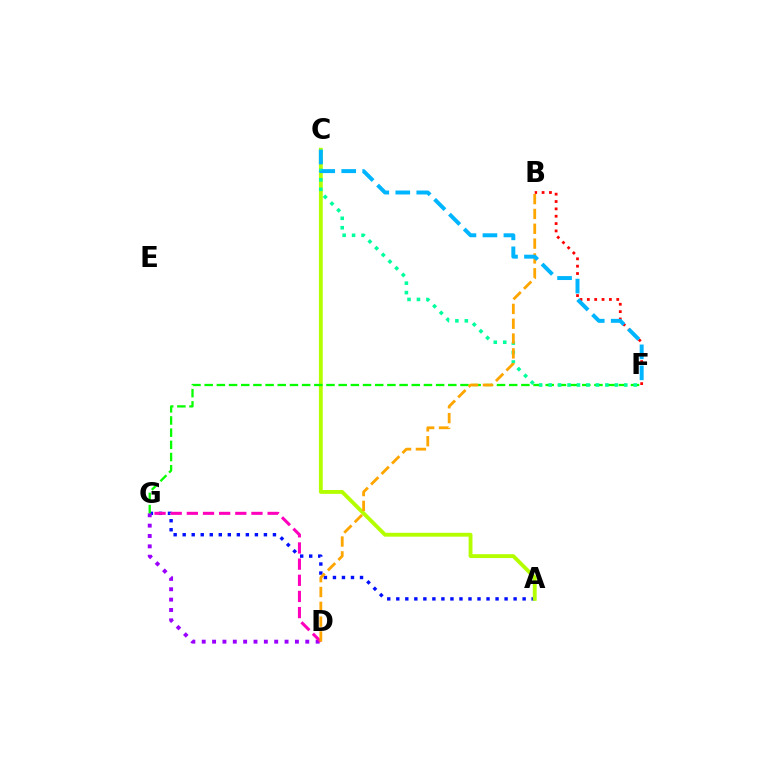{('A', 'G'): [{'color': '#0010ff', 'line_style': 'dotted', 'thickness': 2.45}], ('D', 'G'): [{'color': '#9b00ff', 'line_style': 'dotted', 'thickness': 2.81}, {'color': '#ff00bd', 'line_style': 'dashed', 'thickness': 2.19}], ('B', 'F'): [{'color': '#ff0000', 'line_style': 'dotted', 'thickness': 2.0}], ('A', 'C'): [{'color': '#b3ff00', 'line_style': 'solid', 'thickness': 2.77}], ('F', 'G'): [{'color': '#08ff00', 'line_style': 'dashed', 'thickness': 1.65}], ('C', 'F'): [{'color': '#00ff9d', 'line_style': 'dotted', 'thickness': 2.57}, {'color': '#00b5ff', 'line_style': 'dashed', 'thickness': 2.85}], ('B', 'D'): [{'color': '#ffa500', 'line_style': 'dashed', 'thickness': 2.01}]}